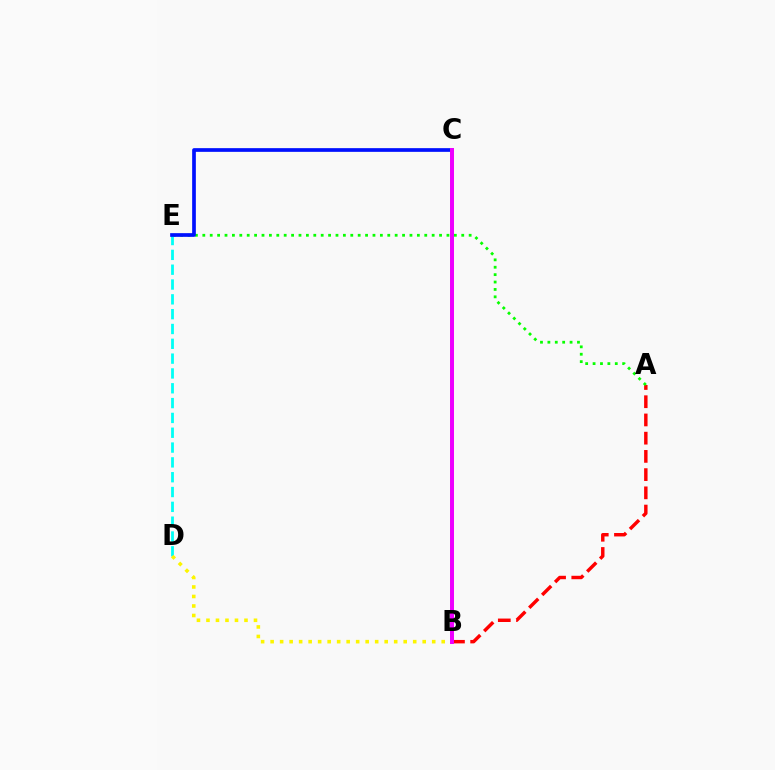{('A', 'B'): [{'color': '#ff0000', 'line_style': 'dashed', 'thickness': 2.48}], ('A', 'E'): [{'color': '#08ff00', 'line_style': 'dotted', 'thickness': 2.01}], ('D', 'E'): [{'color': '#00fff6', 'line_style': 'dashed', 'thickness': 2.01}], ('B', 'D'): [{'color': '#fcf500', 'line_style': 'dotted', 'thickness': 2.58}], ('C', 'E'): [{'color': '#0010ff', 'line_style': 'solid', 'thickness': 2.66}], ('B', 'C'): [{'color': '#ee00ff', 'line_style': 'solid', 'thickness': 2.86}]}